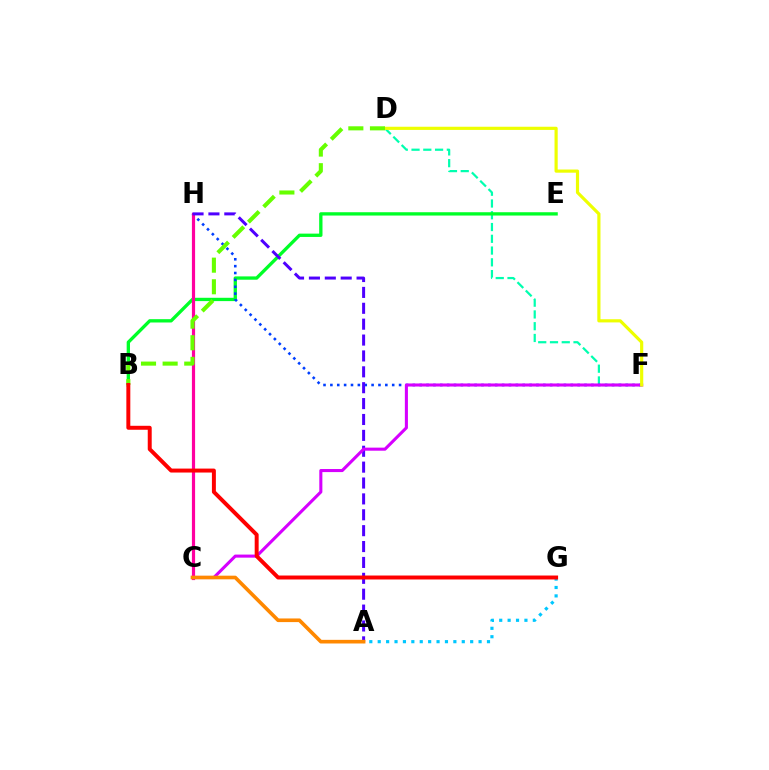{('D', 'F'): [{'color': '#00ffaf', 'line_style': 'dashed', 'thickness': 1.6}, {'color': '#eeff00', 'line_style': 'solid', 'thickness': 2.28}], ('B', 'E'): [{'color': '#00ff27', 'line_style': 'solid', 'thickness': 2.39}], ('A', 'G'): [{'color': '#00c7ff', 'line_style': 'dotted', 'thickness': 2.28}], ('F', 'H'): [{'color': '#003fff', 'line_style': 'dotted', 'thickness': 1.87}], ('C', 'H'): [{'color': '#ff00a0', 'line_style': 'solid', 'thickness': 2.3}], ('A', 'H'): [{'color': '#4f00ff', 'line_style': 'dashed', 'thickness': 2.16}], ('C', 'F'): [{'color': '#d600ff', 'line_style': 'solid', 'thickness': 2.21}], ('A', 'C'): [{'color': '#ff8800', 'line_style': 'solid', 'thickness': 2.62}], ('B', 'D'): [{'color': '#66ff00', 'line_style': 'dashed', 'thickness': 2.94}], ('B', 'G'): [{'color': '#ff0000', 'line_style': 'solid', 'thickness': 2.85}]}